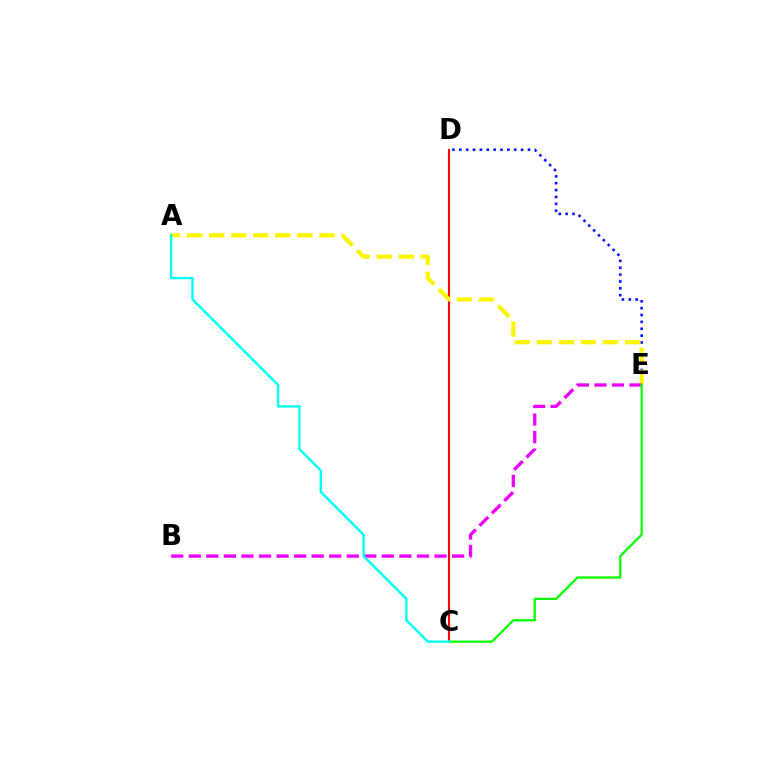{('C', 'D'): [{'color': '#ff0000', 'line_style': 'solid', 'thickness': 1.54}], ('D', 'E'): [{'color': '#0010ff', 'line_style': 'dotted', 'thickness': 1.87}], ('A', 'E'): [{'color': '#fcf500', 'line_style': 'dashed', 'thickness': 3.0}], ('B', 'E'): [{'color': '#ee00ff', 'line_style': 'dashed', 'thickness': 2.38}], ('C', 'E'): [{'color': '#08ff00', 'line_style': 'solid', 'thickness': 1.64}], ('A', 'C'): [{'color': '#00fff6', 'line_style': 'solid', 'thickness': 1.72}]}